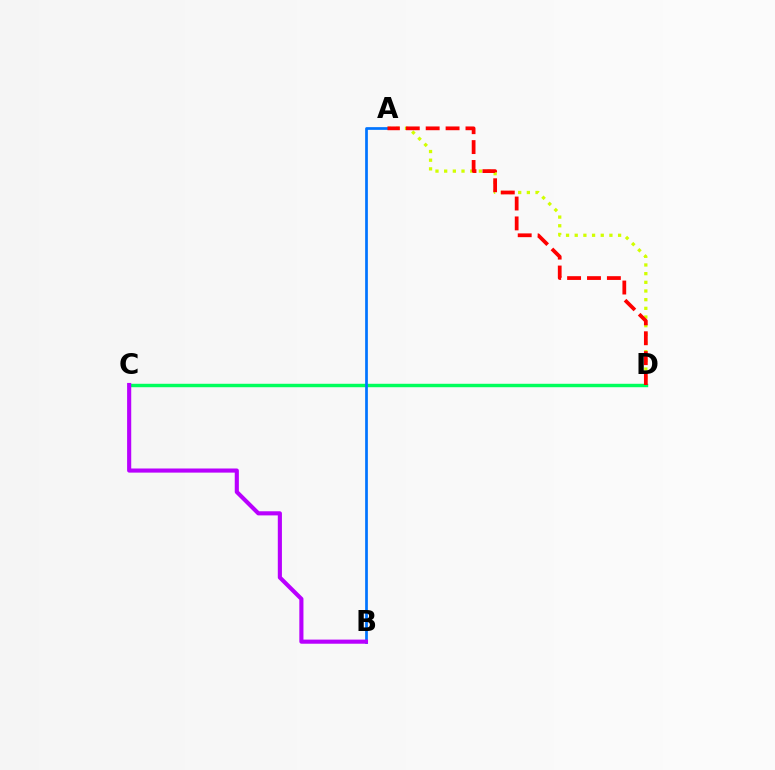{('A', 'D'): [{'color': '#d1ff00', 'line_style': 'dotted', 'thickness': 2.36}, {'color': '#ff0000', 'line_style': 'dashed', 'thickness': 2.7}], ('C', 'D'): [{'color': '#00ff5c', 'line_style': 'solid', 'thickness': 2.48}], ('A', 'B'): [{'color': '#0074ff', 'line_style': 'solid', 'thickness': 1.95}], ('B', 'C'): [{'color': '#b900ff', 'line_style': 'solid', 'thickness': 2.97}]}